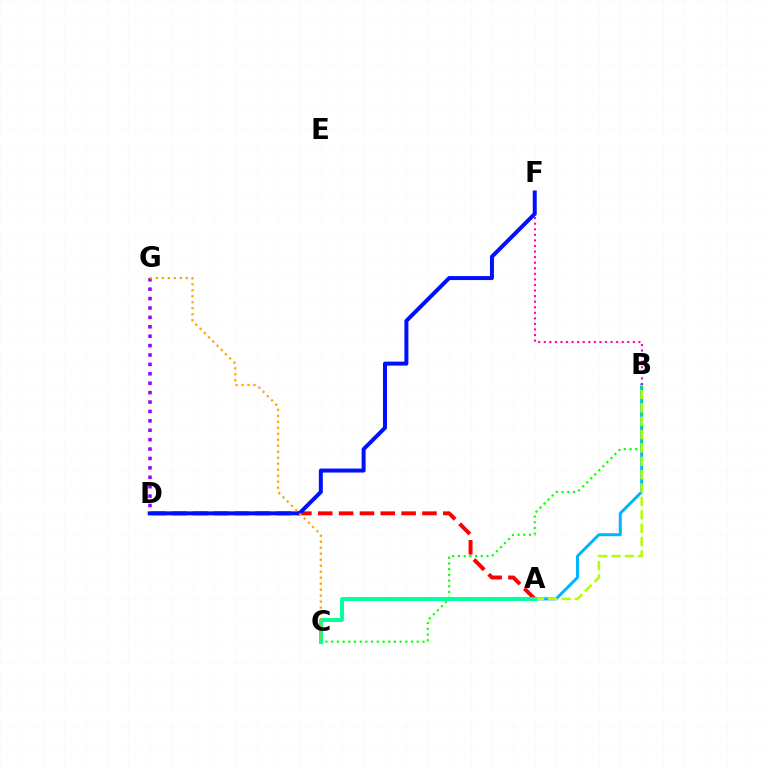{('A', 'D'): [{'color': '#ff0000', 'line_style': 'dashed', 'thickness': 2.83}], ('A', 'B'): [{'color': '#00b5ff', 'line_style': 'solid', 'thickness': 2.14}, {'color': '#b3ff00', 'line_style': 'dashed', 'thickness': 1.82}], ('D', 'G'): [{'color': '#9b00ff', 'line_style': 'dotted', 'thickness': 2.56}], ('B', 'C'): [{'color': '#08ff00', 'line_style': 'dotted', 'thickness': 1.55}], ('B', 'F'): [{'color': '#ff00bd', 'line_style': 'dotted', 'thickness': 1.51}], ('D', 'F'): [{'color': '#0010ff', 'line_style': 'solid', 'thickness': 2.87}], ('A', 'C'): [{'color': '#00ff9d', 'line_style': 'solid', 'thickness': 2.81}], ('C', 'G'): [{'color': '#ffa500', 'line_style': 'dotted', 'thickness': 1.63}]}